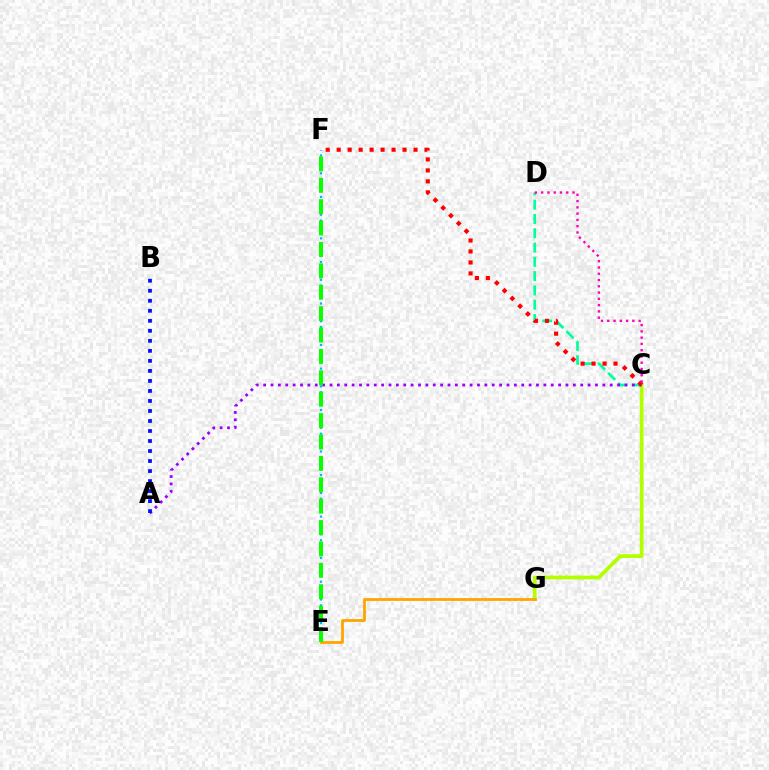{('E', 'F'): [{'color': '#00b5ff', 'line_style': 'dotted', 'thickness': 1.61}, {'color': '#08ff00', 'line_style': 'dashed', 'thickness': 2.91}], ('C', 'G'): [{'color': '#b3ff00', 'line_style': 'solid', 'thickness': 2.69}], ('C', 'D'): [{'color': '#00ff9d', 'line_style': 'dashed', 'thickness': 1.94}, {'color': '#ff00bd', 'line_style': 'dotted', 'thickness': 1.7}], ('A', 'C'): [{'color': '#9b00ff', 'line_style': 'dotted', 'thickness': 2.0}], ('C', 'F'): [{'color': '#ff0000', 'line_style': 'dotted', 'thickness': 2.98}], ('A', 'B'): [{'color': '#0010ff', 'line_style': 'dotted', 'thickness': 2.72}], ('E', 'G'): [{'color': '#ffa500', 'line_style': 'solid', 'thickness': 2.02}]}